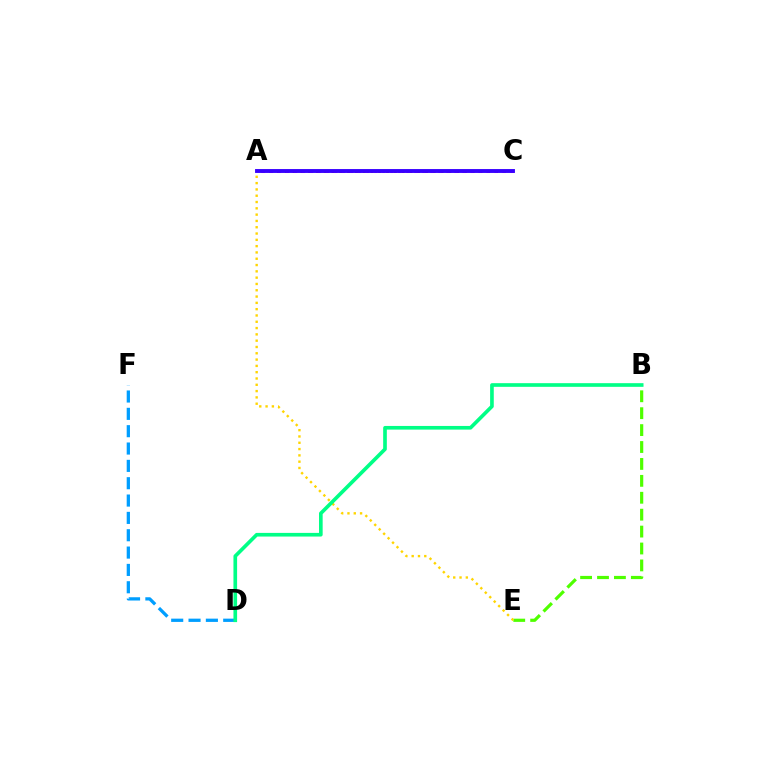{('A', 'C'): [{'color': '#ff0000', 'line_style': 'dotted', 'thickness': 2.11}, {'color': '#ff00ed', 'line_style': 'dotted', 'thickness': 2.18}, {'color': '#3700ff', 'line_style': 'solid', 'thickness': 2.79}], ('D', 'F'): [{'color': '#009eff', 'line_style': 'dashed', 'thickness': 2.36}], ('B', 'E'): [{'color': '#4fff00', 'line_style': 'dashed', 'thickness': 2.3}], ('A', 'E'): [{'color': '#ffd500', 'line_style': 'dotted', 'thickness': 1.71}], ('B', 'D'): [{'color': '#00ff86', 'line_style': 'solid', 'thickness': 2.63}]}